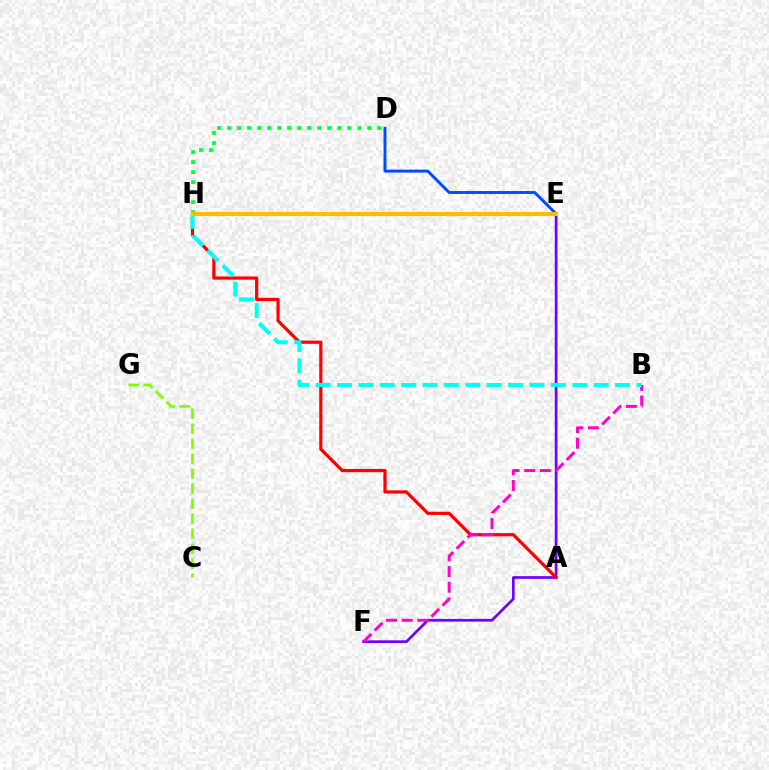{('E', 'F'): [{'color': '#7200ff', 'line_style': 'solid', 'thickness': 1.95}], ('C', 'G'): [{'color': '#84ff00', 'line_style': 'dashed', 'thickness': 2.04}], ('D', 'E'): [{'color': '#004bff', 'line_style': 'solid', 'thickness': 2.11}], ('D', 'H'): [{'color': '#00ff39', 'line_style': 'dotted', 'thickness': 2.72}], ('A', 'H'): [{'color': '#ff0000', 'line_style': 'solid', 'thickness': 2.31}], ('B', 'F'): [{'color': '#ff00cf', 'line_style': 'dashed', 'thickness': 2.13}], ('B', 'H'): [{'color': '#00fff6', 'line_style': 'dashed', 'thickness': 2.91}], ('E', 'H'): [{'color': '#ffbd00', 'line_style': 'solid', 'thickness': 2.92}]}